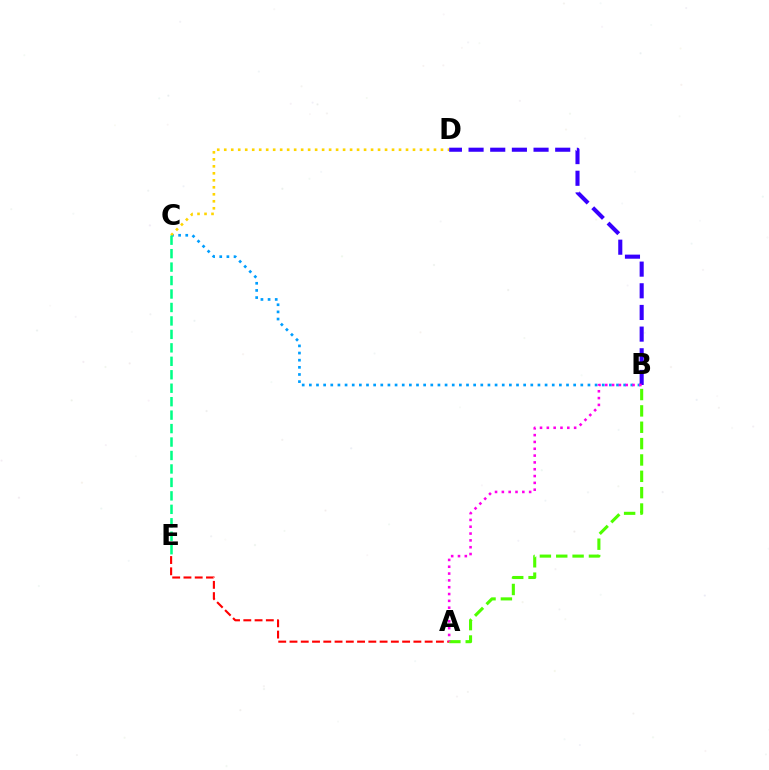{('A', 'E'): [{'color': '#ff0000', 'line_style': 'dashed', 'thickness': 1.53}], ('B', 'C'): [{'color': '#009eff', 'line_style': 'dotted', 'thickness': 1.94}], ('A', 'B'): [{'color': '#4fff00', 'line_style': 'dashed', 'thickness': 2.22}, {'color': '#ff00ed', 'line_style': 'dotted', 'thickness': 1.85}], ('C', 'D'): [{'color': '#ffd500', 'line_style': 'dotted', 'thickness': 1.9}], ('B', 'D'): [{'color': '#3700ff', 'line_style': 'dashed', 'thickness': 2.94}], ('C', 'E'): [{'color': '#00ff86', 'line_style': 'dashed', 'thickness': 1.83}]}